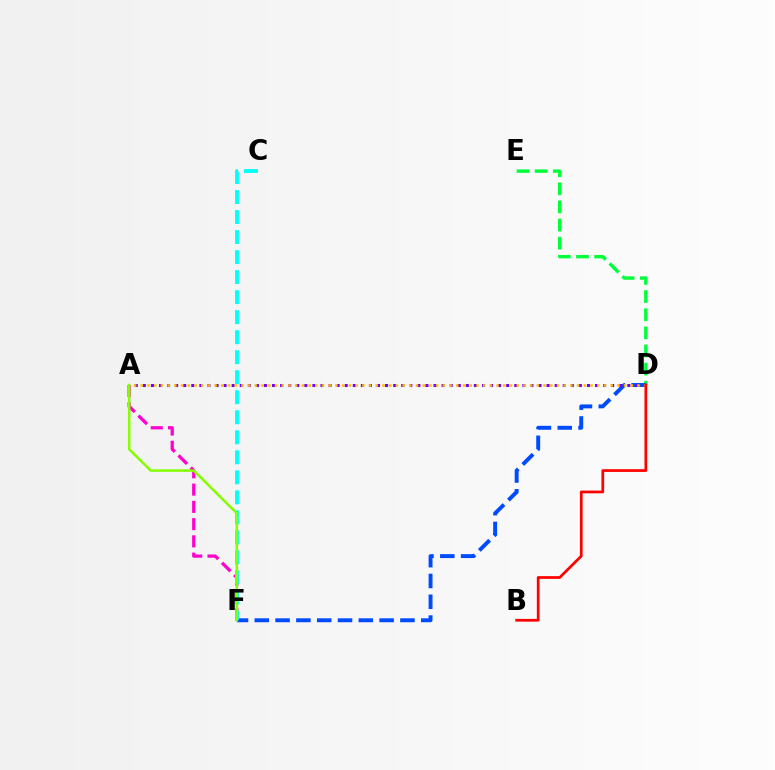{('D', 'E'): [{'color': '#00ff39', 'line_style': 'dashed', 'thickness': 2.46}], ('D', 'F'): [{'color': '#004bff', 'line_style': 'dashed', 'thickness': 2.83}], ('A', 'F'): [{'color': '#ff00cf', 'line_style': 'dashed', 'thickness': 2.34}, {'color': '#84ff00', 'line_style': 'solid', 'thickness': 1.82}], ('A', 'D'): [{'color': '#7200ff', 'line_style': 'dotted', 'thickness': 2.19}, {'color': '#ffbd00', 'line_style': 'dotted', 'thickness': 1.82}], ('C', 'F'): [{'color': '#00fff6', 'line_style': 'dashed', 'thickness': 2.72}], ('B', 'D'): [{'color': '#ff0000', 'line_style': 'solid', 'thickness': 1.96}]}